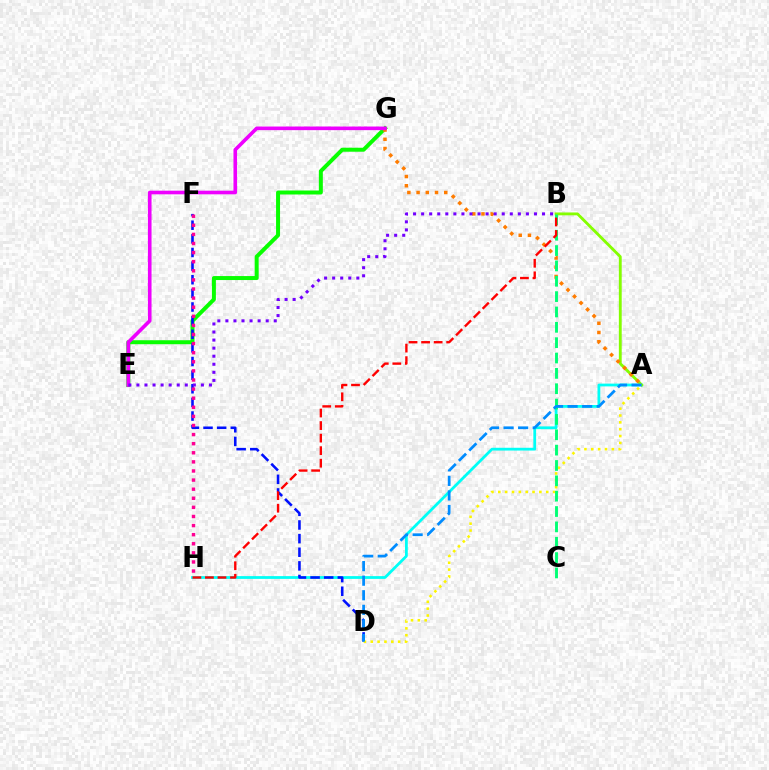{('A', 'H'): [{'color': '#00fff6', 'line_style': 'solid', 'thickness': 2.0}], ('E', 'G'): [{'color': '#08ff00', 'line_style': 'solid', 'thickness': 2.87}, {'color': '#ee00ff', 'line_style': 'solid', 'thickness': 2.61}], ('D', 'F'): [{'color': '#0010ff', 'line_style': 'dashed', 'thickness': 1.85}], ('A', 'B'): [{'color': '#84ff00', 'line_style': 'solid', 'thickness': 2.05}], ('F', 'H'): [{'color': '#ff0094', 'line_style': 'dotted', 'thickness': 2.47}], ('A', 'G'): [{'color': '#ff7c00', 'line_style': 'dotted', 'thickness': 2.51}], ('A', 'D'): [{'color': '#fcf500', 'line_style': 'dotted', 'thickness': 1.86}, {'color': '#008cff', 'line_style': 'dashed', 'thickness': 1.98}], ('B', 'C'): [{'color': '#00ff74', 'line_style': 'dashed', 'thickness': 2.09}], ('B', 'H'): [{'color': '#ff0000', 'line_style': 'dashed', 'thickness': 1.7}], ('B', 'E'): [{'color': '#7200ff', 'line_style': 'dotted', 'thickness': 2.19}]}